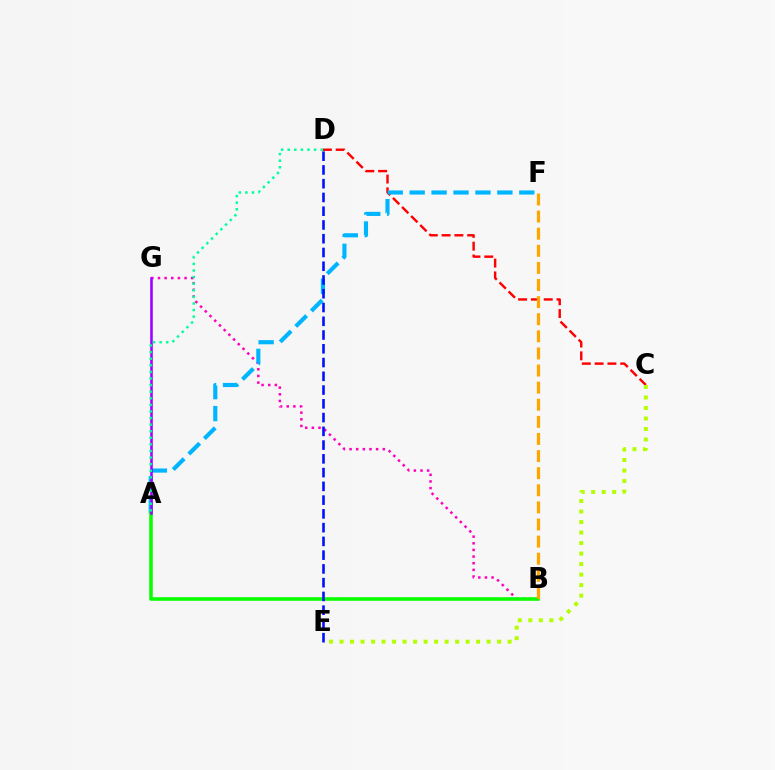{('B', 'G'): [{'color': '#ff00bd', 'line_style': 'dotted', 'thickness': 1.81}], ('C', 'D'): [{'color': '#ff0000', 'line_style': 'dashed', 'thickness': 1.74}], ('A', 'F'): [{'color': '#00b5ff', 'line_style': 'dashed', 'thickness': 2.98}], ('A', 'B'): [{'color': '#08ff00', 'line_style': 'solid', 'thickness': 2.57}], ('A', 'G'): [{'color': '#9b00ff', 'line_style': 'solid', 'thickness': 1.85}], ('A', 'D'): [{'color': '#00ff9d', 'line_style': 'dotted', 'thickness': 1.79}], ('C', 'E'): [{'color': '#b3ff00', 'line_style': 'dotted', 'thickness': 2.86}], ('D', 'E'): [{'color': '#0010ff', 'line_style': 'dashed', 'thickness': 1.87}], ('B', 'F'): [{'color': '#ffa500', 'line_style': 'dashed', 'thickness': 2.32}]}